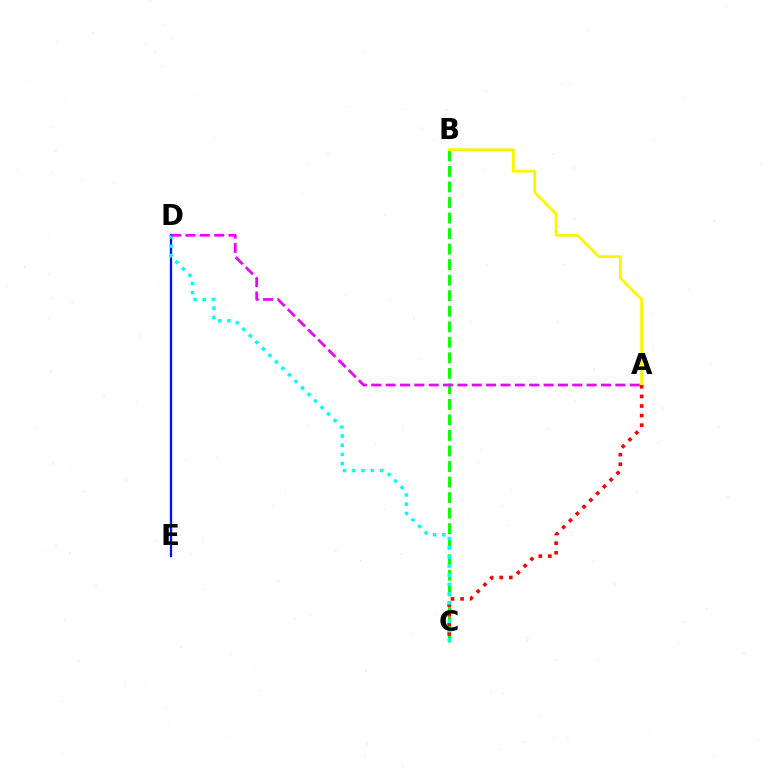{('B', 'C'): [{'color': '#08ff00', 'line_style': 'dashed', 'thickness': 2.11}], ('A', 'B'): [{'color': '#fcf500', 'line_style': 'solid', 'thickness': 2.01}], ('D', 'E'): [{'color': '#0010ff', 'line_style': 'solid', 'thickness': 1.65}], ('A', 'C'): [{'color': '#ff0000', 'line_style': 'dotted', 'thickness': 2.61}], ('C', 'D'): [{'color': '#00fff6', 'line_style': 'dotted', 'thickness': 2.5}], ('A', 'D'): [{'color': '#ee00ff', 'line_style': 'dashed', 'thickness': 1.95}]}